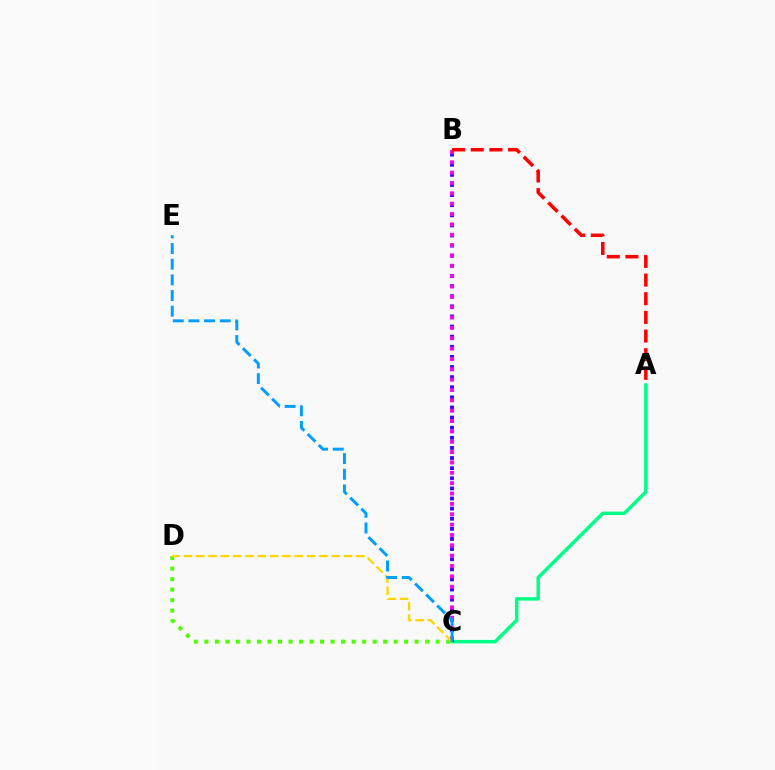{('A', 'C'): [{'color': '#00ff86', 'line_style': 'solid', 'thickness': 2.49}], ('C', 'D'): [{'color': '#4fff00', 'line_style': 'dotted', 'thickness': 2.86}, {'color': '#ffd500', 'line_style': 'dashed', 'thickness': 1.67}], ('B', 'C'): [{'color': '#3700ff', 'line_style': 'dotted', 'thickness': 2.75}, {'color': '#ff00ed', 'line_style': 'dotted', 'thickness': 2.81}], ('C', 'E'): [{'color': '#009eff', 'line_style': 'dashed', 'thickness': 2.13}], ('A', 'B'): [{'color': '#ff0000', 'line_style': 'dashed', 'thickness': 2.53}]}